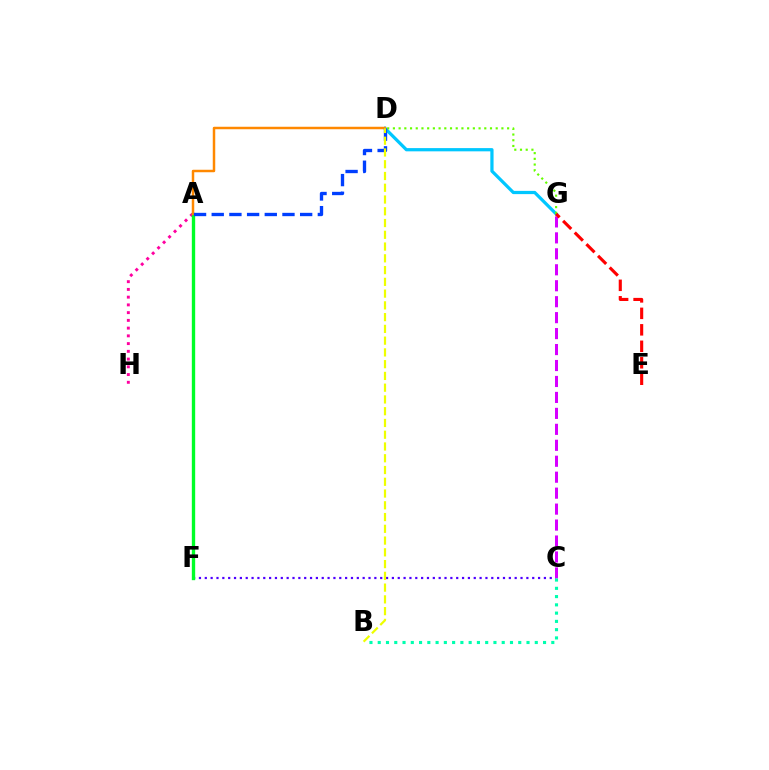{('A', 'H'): [{'color': '#ff00a0', 'line_style': 'dotted', 'thickness': 2.1}], ('D', 'G'): [{'color': '#00c7ff', 'line_style': 'solid', 'thickness': 2.33}, {'color': '#66ff00', 'line_style': 'dotted', 'thickness': 1.55}], ('C', 'F'): [{'color': '#4f00ff', 'line_style': 'dotted', 'thickness': 1.59}], ('A', 'F'): [{'color': '#00ff27', 'line_style': 'solid', 'thickness': 2.41}], ('C', 'G'): [{'color': '#d600ff', 'line_style': 'dashed', 'thickness': 2.17}], ('E', 'G'): [{'color': '#ff0000', 'line_style': 'dashed', 'thickness': 2.24}], ('A', 'D'): [{'color': '#ff8800', 'line_style': 'solid', 'thickness': 1.79}, {'color': '#003fff', 'line_style': 'dashed', 'thickness': 2.4}], ('B', 'D'): [{'color': '#eeff00', 'line_style': 'dashed', 'thickness': 1.6}], ('B', 'C'): [{'color': '#00ffaf', 'line_style': 'dotted', 'thickness': 2.25}]}